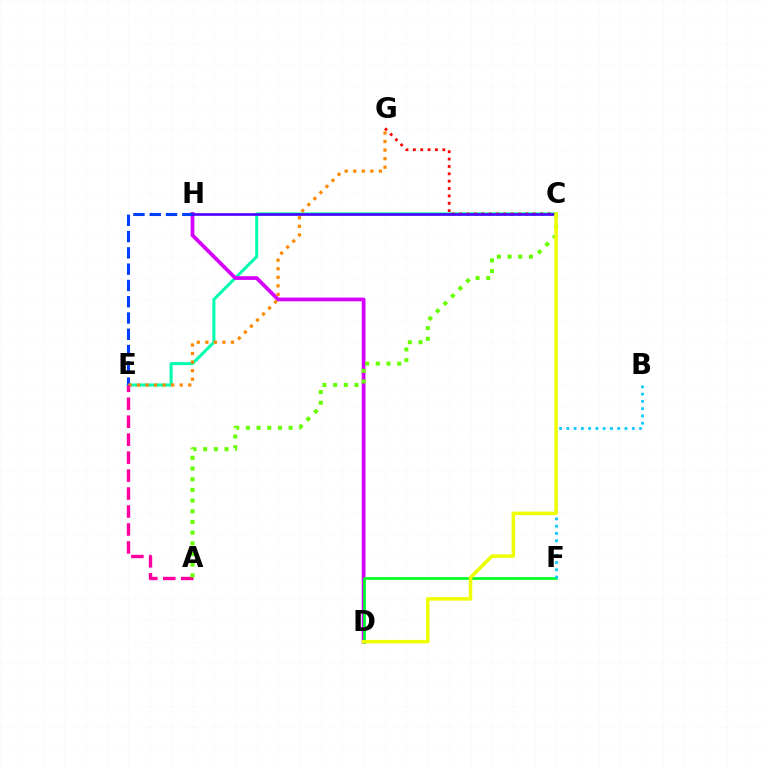{('C', 'E'): [{'color': '#00ffaf', 'line_style': 'solid', 'thickness': 2.18}], ('D', 'H'): [{'color': '#d600ff', 'line_style': 'solid', 'thickness': 2.69}], ('C', 'G'): [{'color': '#ff0000', 'line_style': 'dotted', 'thickness': 2.0}], ('E', 'H'): [{'color': '#003fff', 'line_style': 'dashed', 'thickness': 2.21}], ('D', 'F'): [{'color': '#00ff27', 'line_style': 'solid', 'thickness': 1.96}], ('B', 'F'): [{'color': '#00c7ff', 'line_style': 'dotted', 'thickness': 1.97}], ('E', 'G'): [{'color': '#ff8800', 'line_style': 'dotted', 'thickness': 2.32}], ('A', 'E'): [{'color': '#ff00a0', 'line_style': 'dashed', 'thickness': 2.44}], ('C', 'H'): [{'color': '#4f00ff', 'line_style': 'solid', 'thickness': 1.91}], ('A', 'C'): [{'color': '#66ff00', 'line_style': 'dotted', 'thickness': 2.9}], ('C', 'D'): [{'color': '#eeff00', 'line_style': 'solid', 'thickness': 2.51}]}